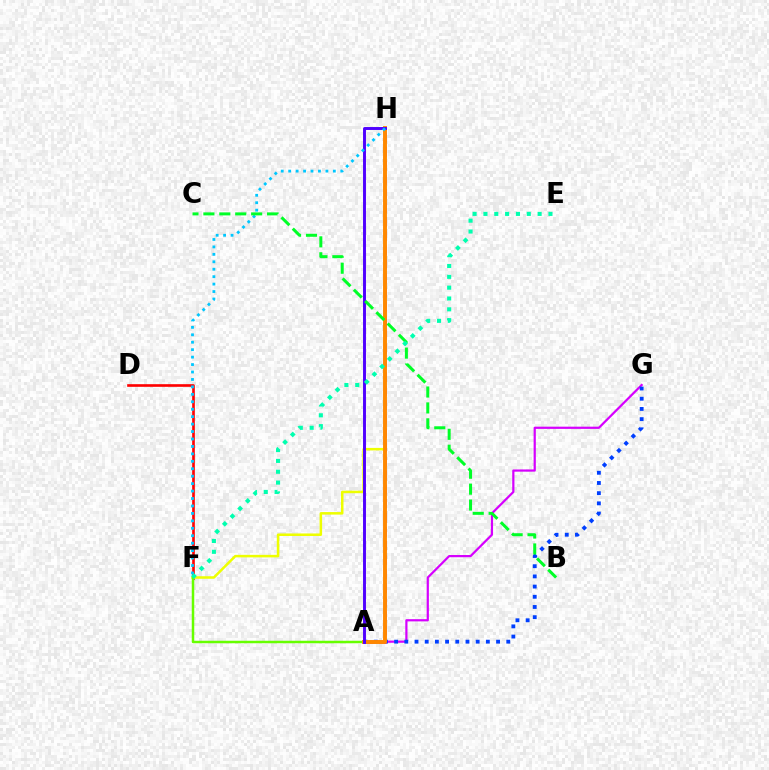{('A', 'G'): [{'color': '#d600ff', 'line_style': 'solid', 'thickness': 1.59}, {'color': '#003fff', 'line_style': 'dotted', 'thickness': 2.77}], ('D', 'F'): [{'color': '#ff0000', 'line_style': 'solid', 'thickness': 1.9}], ('F', 'H'): [{'color': '#eeff00', 'line_style': 'solid', 'thickness': 1.82}, {'color': '#00c7ff', 'line_style': 'dotted', 'thickness': 2.02}], ('A', 'H'): [{'color': '#ff00a0', 'line_style': 'dashed', 'thickness': 1.91}, {'color': '#ff8800', 'line_style': 'solid', 'thickness': 2.81}, {'color': '#4f00ff', 'line_style': 'solid', 'thickness': 2.11}], ('A', 'F'): [{'color': '#66ff00', 'line_style': 'solid', 'thickness': 1.8}], ('B', 'C'): [{'color': '#00ff27', 'line_style': 'dashed', 'thickness': 2.16}], ('E', 'F'): [{'color': '#00ffaf', 'line_style': 'dotted', 'thickness': 2.94}]}